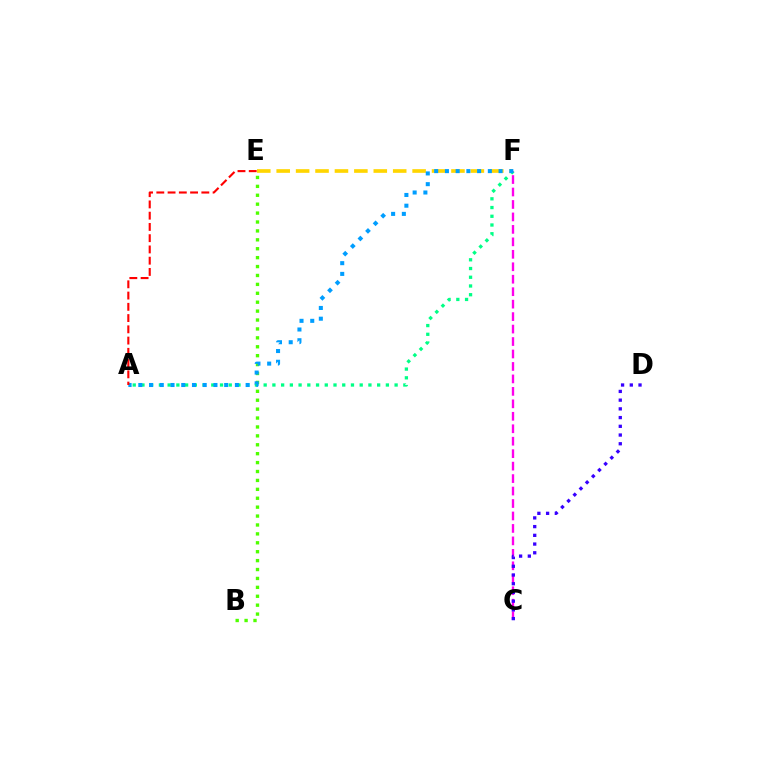{('A', 'F'): [{'color': '#00ff86', 'line_style': 'dotted', 'thickness': 2.37}, {'color': '#009eff', 'line_style': 'dotted', 'thickness': 2.92}], ('E', 'F'): [{'color': '#ffd500', 'line_style': 'dashed', 'thickness': 2.64}], ('B', 'E'): [{'color': '#4fff00', 'line_style': 'dotted', 'thickness': 2.42}], ('C', 'F'): [{'color': '#ff00ed', 'line_style': 'dashed', 'thickness': 1.69}], ('C', 'D'): [{'color': '#3700ff', 'line_style': 'dotted', 'thickness': 2.37}], ('A', 'E'): [{'color': '#ff0000', 'line_style': 'dashed', 'thickness': 1.53}]}